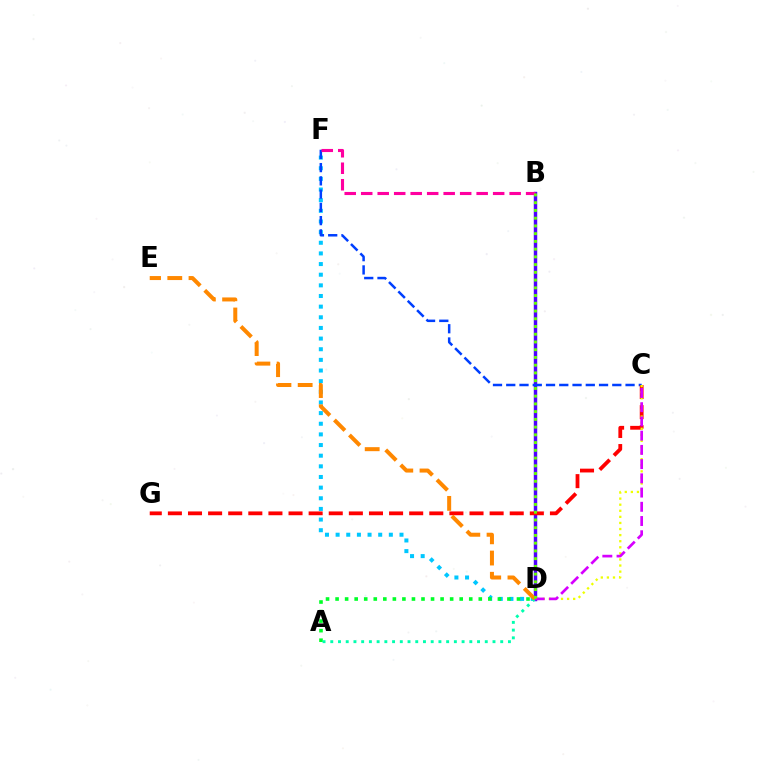{('B', 'D'): [{'color': '#4f00ff', 'line_style': 'solid', 'thickness': 2.48}, {'color': '#66ff00', 'line_style': 'dotted', 'thickness': 2.1}], ('D', 'F'): [{'color': '#00c7ff', 'line_style': 'dotted', 'thickness': 2.89}], ('A', 'D'): [{'color': '#00ff27', 'line_style': 'dotted', 'thickness': 2.59}, {'color': '#00ffaf', 'line_style': 'dotted', 'thickness': 2.1}], ('C', 'F'): [{'color': '#003fff', 'line_style': 'dashed', 'thickness': 1.8}], ('C', 'G'): [{'color': '#ff0000', 'line_style': 'dashed', 'thickness': 2.73}], ('C', 'D'): [{'color': '#eeff00', 'line_style': 'dotted', 'thickness': 1.65}, {'color': '#d600ff', 'line_style': 'dashed', 'thickness': 1.93}], ('B', 'F'): [{'color': '#ff00a0', 'line_style': 'dashed', 'thickness': 2.24}], ('D', 'E'): [{'color': '#ff8800', 'line_style': 'dashed', 'thickness': 2.88}]}